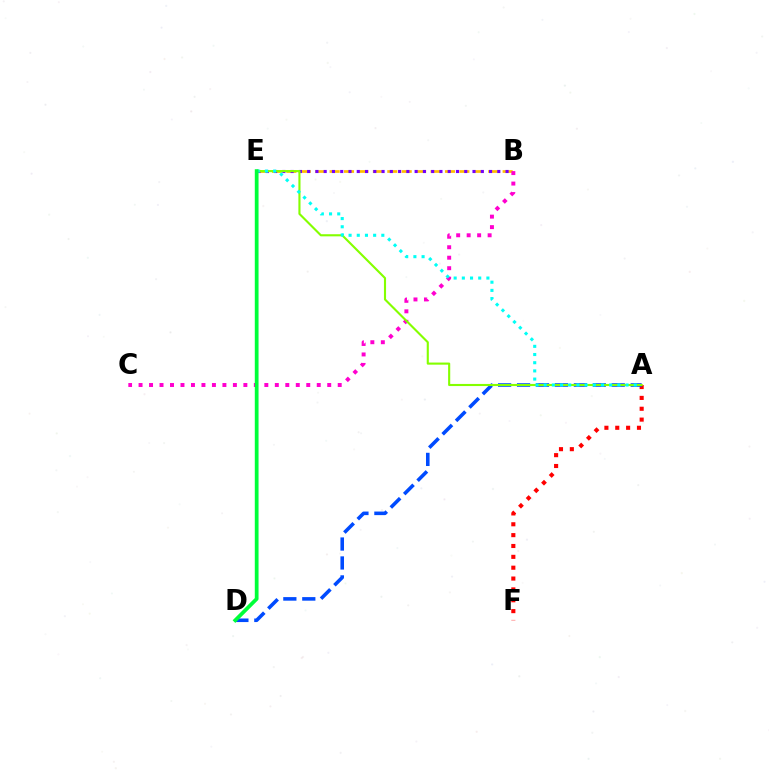{('B', 'E'): [{'color': '#ffbd00', 'line_style': 'dashed', 'thickness': 1.96}, {'color': '#7200ff', 'line_style': 'dotted', 'thickness': 2.25}], ('A', 'F'): [{'color': '#ff0000', 'line_style': 'dotted', 'thickness': 2.95}], ('A', 'D'): [{'color': '#004bff', 'line_style': 'dashed', 'thickness': 2.57}], ('B', 'C'): [{'color': '#ff00cf', 'line_style': 'dotted', 'thickness': 2.85}], ('A', 'E'): [{'color': '#84ff00', 'line_style': 'solid', 'thickness': 1.52}, {'color': '#00fff6', 'line_style': 'dotted', 'thickness': 2.22}], ('D', 'E'): [{'color': '#00ff39', 'line_style': 'solid', 'thickness': 2.7}]}